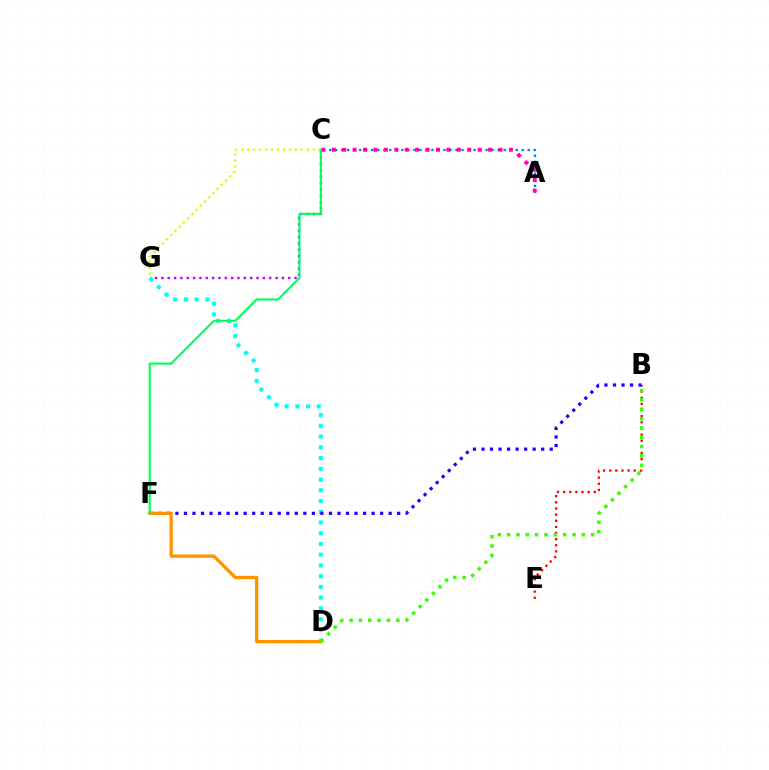{('C', 'G'): [{'color': '#b900ff', 'line_style': 'dotted', 'thickness': 1.72}, {'color': '#d1ff00', 'line_style': 'dotted', 'thickness': 1.62}], ('A', 'C'): [{'color': '#0074ff', 'line_style': 'dotted', 'thickness': 1.64}, {'color': '#ff00ac', 'line_style': 'dotted', 'thickness': 2.83}], ('D', 'G'): [{'color': '#00fff6', 'line_style': 'dotted', 'thickness': 2.92}], ('B', 'E'): [{'color': '#ff0000', 'line_style': 'dotted', 'thickness': 1.67}], ('B', 'F'): [{'color': '#2500ff', 'line_style': 'dotted', 'thickness': 2.32}], ('D', 'F'): [{'color': '#ff9400', 'line_style': 'solid', 'thickness': 2.37}], ('C', 'F'): [{'color': '#00ff5c', 'line_style': 'solid', 'thickness': 1.54}], ('B', 'D'): [{'color': '#3dff00', 'line_style': 'dotted', 'thickness': 2.54}]}